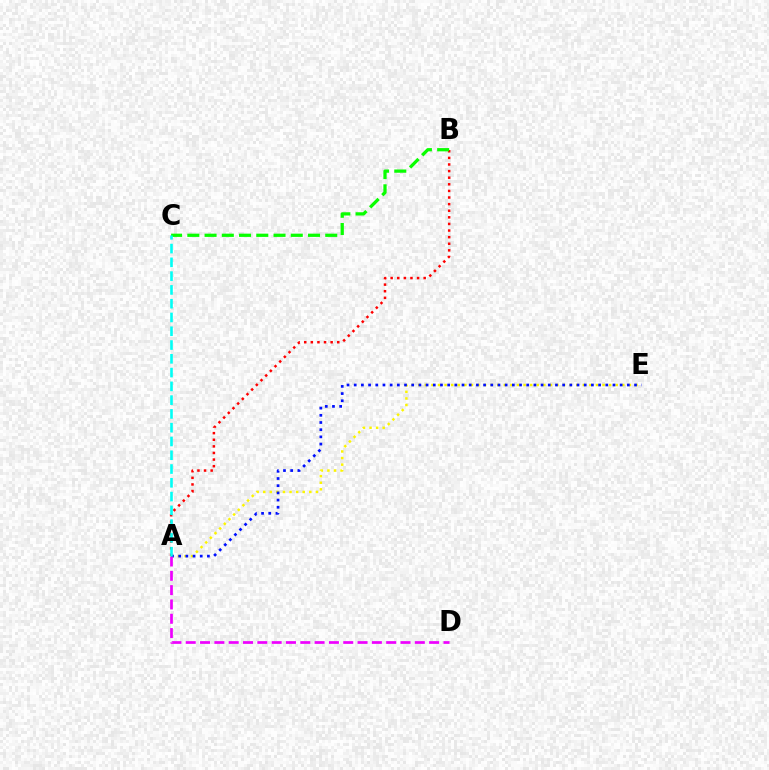{('A', 'B'): [{'color': '#ff0000', 'line_style': 'dotted', 'thickness': 1.8}], ('B', 'C'): [{'color': '#08ff00', 'line_style': 'dashed', 'thickness': 2.34}], ('A', 'E'): [{'color': '#fcf500', 'line_style': 'dotted', 'thickness': 1.79}, {'color': '#0010ff', 'line_style': 'dotted', 'thickness': 1.95}], ('A', 'D'): [{'color': '#ee00ff', 'line_style': 'dashed', 'thickness': 1.95}], ('A', 'C'): [{'color': '#00fff6', 'line_style': 'dashed', 'thickness': 1.87}]}